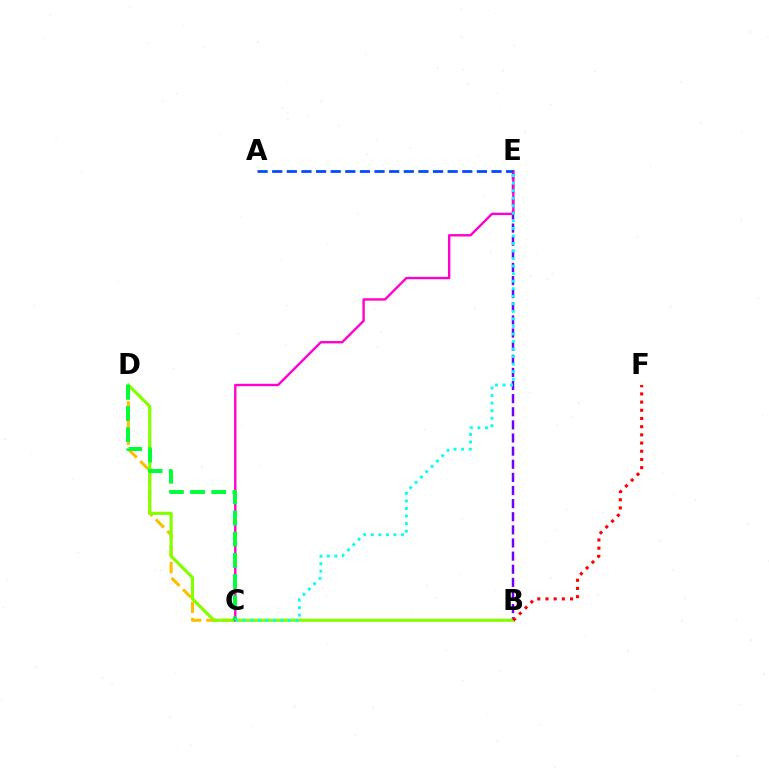{('B', 'E'): [{'color': '#7200ff', 'line_style': 'dashed', 'thickness': 1.78}], ('C', 'D'): [{'color': '#ffbd00', 'line_style': 'dashed', 'thickness': 2.2}, {'color': '#00ff39', 'line_style': 'dashed', 'thickness': 2.87}], ('B', 'D'): [{'color': '#84ff00', 'line_style': 'solid', 'thickness': 2.29}], ('C', 'E'): [{'color': '#ff00cf', 'line_style': 'solid', 'thickness': 1.72}, {'color': '#00fff6', 'line_style': 'dotted', 'thickness': 2.05}], ('B', 'F'): [{'color': '#ff0000', 'line_style': 'dotted', 'thickness': 2.23}], ('A', 'E'): [{'color': '#004bff', 'line_style': 'dashed', 'thickness': 1.99}]}